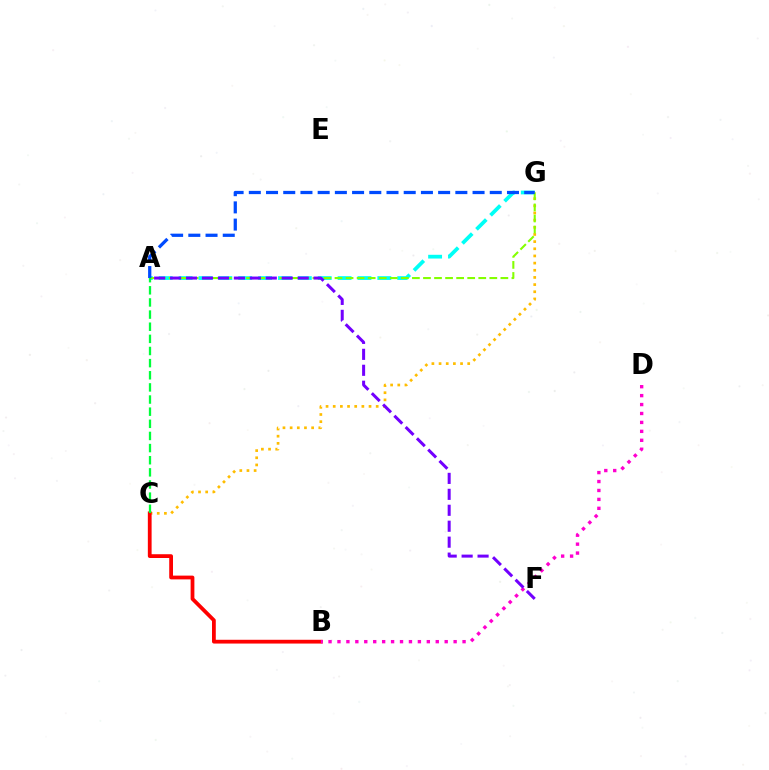{('A', 'G'): [{'color': '#00fff6', 'line_style': 'dashed', 'thickness': 2.7}, {'color': '#84ff00', 'line_style': 'dashed', 'thickness': 1.5}, {'color': '#004bff', 'line_style': 'dashed', 'thickness': 2.34}], ('C', 'G'): [{'color': '#ffbd00', 'line_style': 'dotted', 'thickness': 1.95}], ('B', 'C'): [{'color': '#ff0000', 'line_style': 'solid', 'thickness': 2.72}], ('B', 'D'): [{'color': '#ff00cf', 'line_style': 'dotted', 'thickness': 2.43}], ('A', 'F'): [{'color': '#7200ff', 'line_style': 'dashed', 'thickness': 2.17}], ('A', 'C'): [{'color': '#00ff39', 'line_style': 'dashed', 'thickness': 1.65}]}